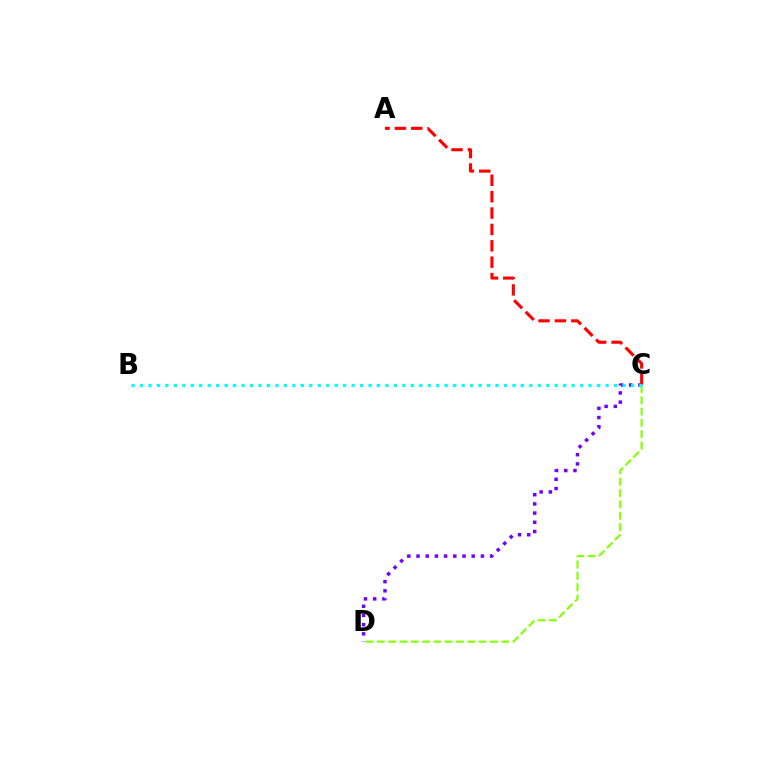{('C', 'D'): [{'color': '#7200ff', 'line_style': 'dotted', 'thickness': 2.5}, {'color': '#84ff00', 'line_style': 'dashed', 'thickness': 1.54}], ('A', 'C'): [{'color': '#ff0000', 'line_style': 'dashed', 'thickness': 2.22}], ('B', 'C'): [{'color': '#00fff6', 'line_style': 'dotted', 'thickness': 2.3}]}